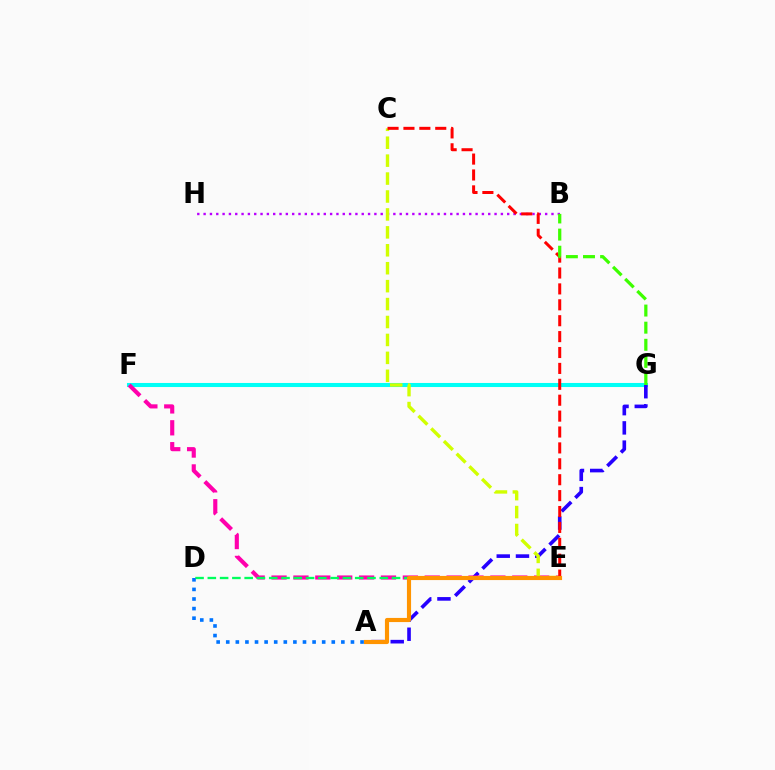{('F', 'G'): [{'color': '#00fff6', 'line_style': 'solid', 'thickness': 2.92}], ('A', 'G'): [{'color': '#2500ff', 'line_style': 'dashed', 'thickness': 2.61}], ('E', 'F'): [{'color': '#ff00ac', 'line_style': 'dashed', 'thickness': 2.97}], ('D', 'E'): [{'color': '#00ff5c', 'line_style': 'dashed', 'thickness': 1.67}], ('B', 'H'): [{'color': '#b900ff', 'line_style': 'dotted', 'thickness': 1.72}], ('C', 'E'): [{'color': '#d1ff00', 'line_style': 'dashed', 'thickness': 2.44}, {'color': '#ff0000', 'line_style': 'dashed', 'thickness': 2.16}], ('A', 'E'): [{'color': '#ff9400', 'line_style': 'solid', 'thickness': 2.98}], ('A', 'D'): [{'color': '#0074ff', 'line_style': 'dotted', 'thickness': 2.61}], ('B', 'G'): [{'color': '#3dff00', 'line_style': 'dashed', 'thickness': 2.33}]}